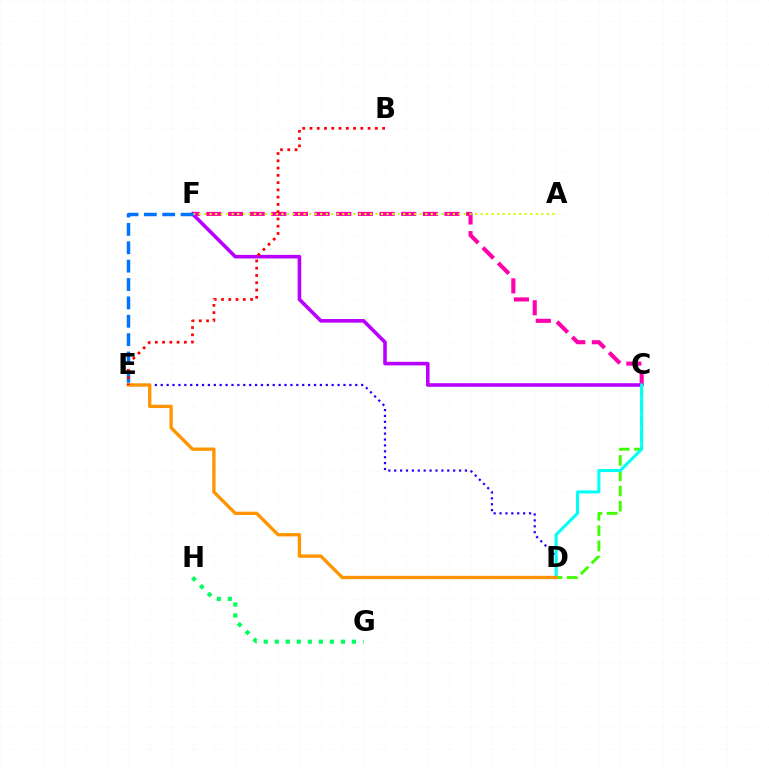{('C', 'F'): [{'color': '#ff00ac', 'line_style': 'dashed', 'thickness': 2.94}, {'color': '#b900ff', 'line_style': 'solid', 'thickness': 2.59}], ('D', 'E'): [{'color': '#2500ff', 'line_style': 'dotted', 'thickness': 1.6}, {'color': '#ff9400', 'line_style': 'solid', 'thickness': 2.39}], ('A', 'F'): [{'color': '#d1ff00', 'line_style': 'dotted', 'thickness': 1.5}], ('C', 'D'): [{'color': '#3dff00', 'line_style': 'dashed', 'thickness': 2.07}, {'color': '#00fff6', 'line_style': 'solid', 'thickness': 2.19}], ('E', 'F'): [{'color': '#0074ff', 'line_style': 'dashed', 'thickness': 2.5}], ('G', 'H'): [{'color': '#00ff5c', 'line_style': 'dotted', 'thickness': 3.0}], ('B', 'E'): [{'color': '#ff0000', 'line_style': 'dotted', 'thickness': 1.97}]}